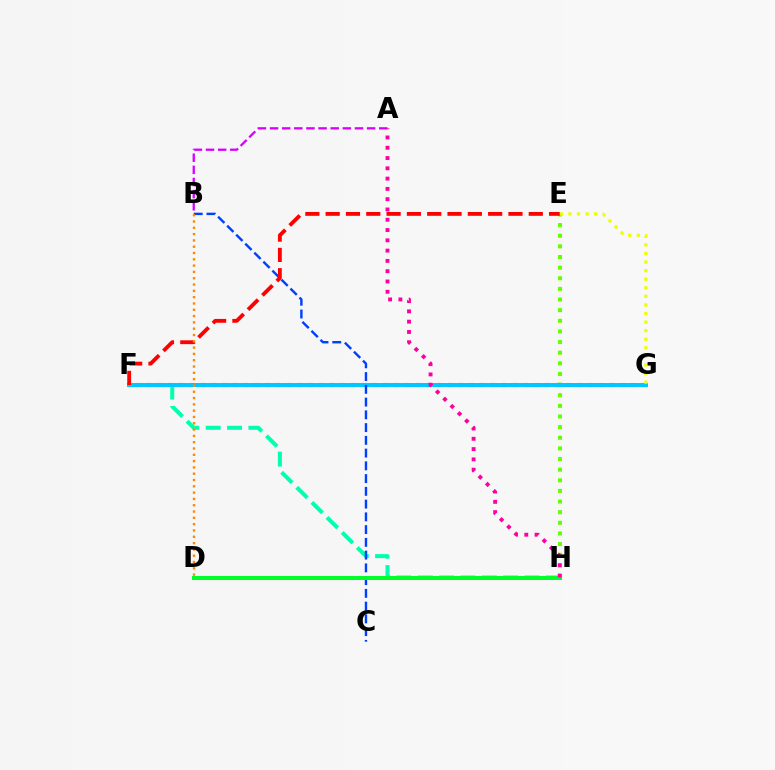{('E', 'H'): [{'color': '#66ff00', 'line_style': 'dotted', 'thickness': 2.89}], ('F', 'G'): [{'color': '#4f00ff', 'line_style': 'dotted', 'thickness': 2.92}, {'color': '#00c7ff', 'line_style': 'solid', 'thickness': 2.86}], ('A', 'B'): [{'color': '#d600ff', 'line_style': 'dashed', 'thickness': 1.65}], ('F', 'H'): [{'color': '#00ffaf', 'line_style': 'dashed', 'thickness': 2.9}], ('E', 'G'): [{'color': '#eeff00', 'line_style': 'dotted', 'thickness': 2.33}], ('B', 'C'): [{'color': '#003fff', 'line_style': 'dashed', 'thickness': 1.73}], ('E', 'F'): [{'color': '#ff0000', 'line_style': 'dashed', 'thickness': 2.76}], ('D', 'H'): [{'color': '#00ff27', 'line_style': 'solid', 'thickness': 2.87}], ('A', 'H'): [{'color': '#ff00a0', 'line_style': 'dotted', 'thickness': 2.79}], ('B', 'D'): [{'color': '#ff8800', 'line_style': 'dotted', 'thickness': 1.71}]}